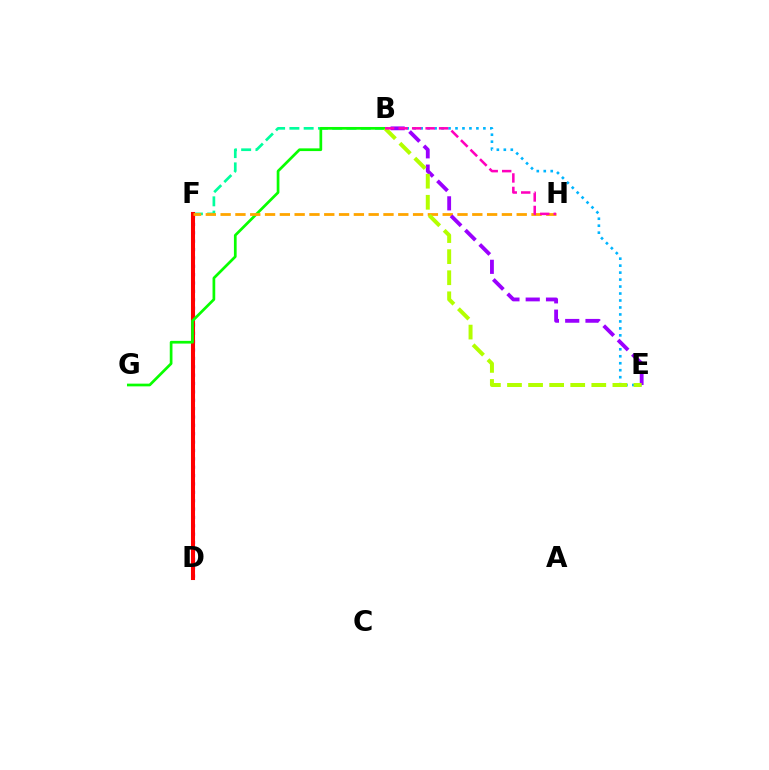{('D', 'F'): [{'color': '#0010ff', 'line_style': 'dotted', 'thickness': 2.27}, {'color': '#ff0000', 'line_style': 'solid', 'thickness': 2.92}], ('B', 'F'): [{'color': '#00ff9d', 'line_style': 'dashed', 'thickness': 1.94}], ('B', 'G'): [{'color': '#08ff00', 'line_style': 'solid', 'thickness': 1.95}], ('B', 'E'): [{'color': '#00b5ff', 'line_style': 'dotted', 'thickness': 1.89}, {'color': '#9b00ff', 'line_style': 'dashed', 'thickness': 2.76}, {'color': '#b3ff00', 'line_style': 'dashed', 'thickness': 2.86}], ('F', 'H'): [{'color': '#ffa500', 'line_style': 'dashed', 'thickness': 2.01}], ('B', 'H'): [{'color': '#ff00bd', 'line_style': 'dashed', 'thickness': 1.83}]}